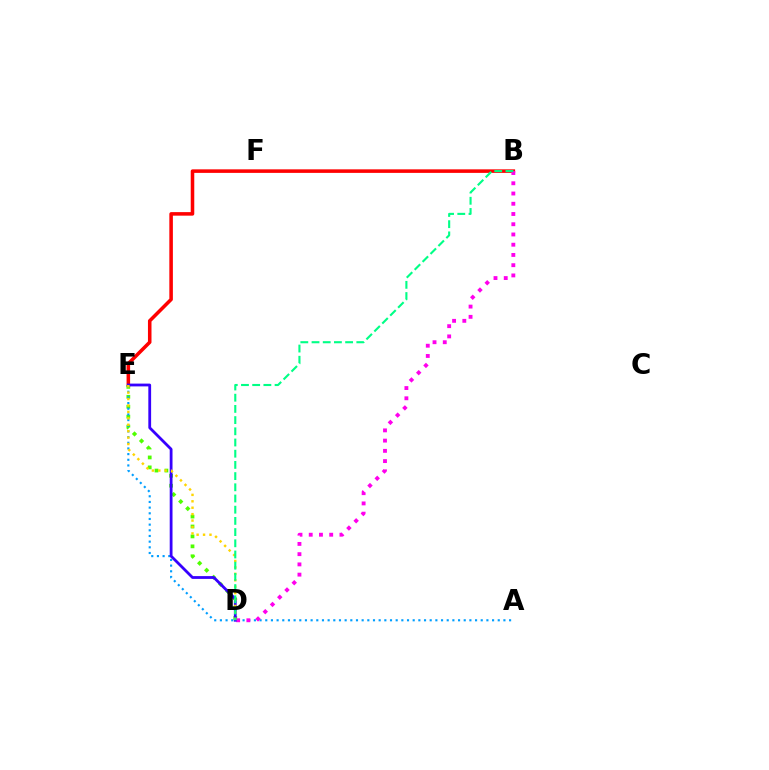{('B', 'E'): [{'color': '#ff0000', 'line_style': 'solid', 'thickness': 2.55}], ('D', 'E'): [{'color': '#4fff00', 'line_style': 'dotted', 'thickness': 2.7}, {'color': '#3700ff', 'line_style': 'solid', 'thickness': 2.01}, {'color': '#ffd500', 'line_style': 'dotted', 'thickness': 1.75}], ('A', 'E'): [{'color': '#009eff', 'line_style': 'dotted', 'thickness': 1.54}], ('B', 'D'): [{'color': '#ff00ed', 'line_style': 'dotted', 'thickness': 2.78}, {'color': '#00ff86', 'line_style': 'dashed', 'thickness': 1.52}]}